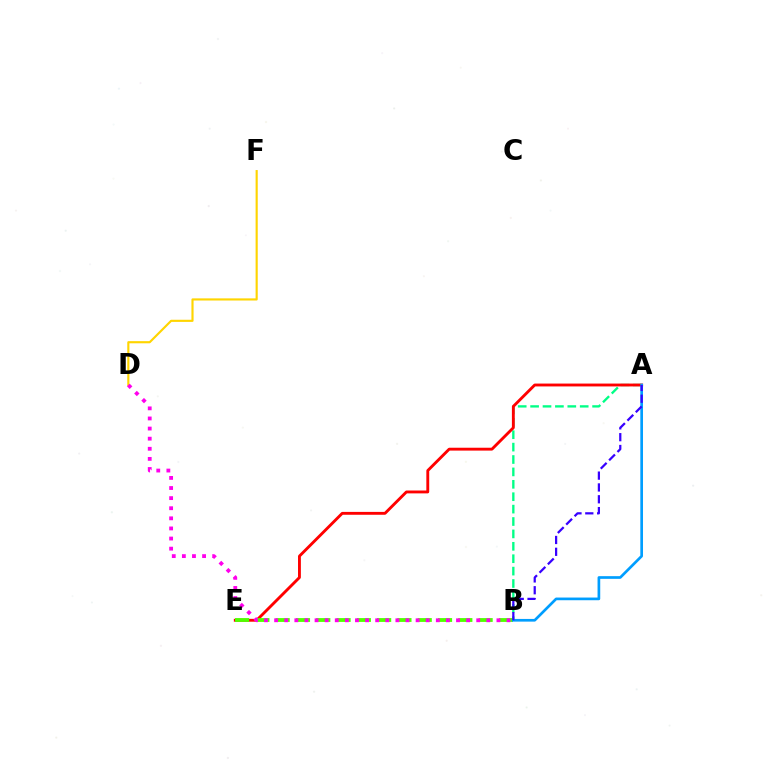{('A', 'B'): [{'color': '#00ff86', 'line_style': 'dashed', 'thickness': 1.68}, {'color': '#009eff', 'line_style': 'solid', 'thickness': 1.93}, {'color': '#3700ff', 'line_style': 'dashed', 'thickness': 1.61}], ('A', 'E'): [{'color': '#ff0000', 'line_style': 'solid', 'thickness': 2.07}], ('D', 'F'): [{'color': '#ffd500', 'line_style': 'solid', 'thickness': 1.55}], ('B', 'E'): [{'color': '#4fff00', 'line_style': 'dashed', 'thickness': 2.76}], ('B', 'D'): [{'color': '#ff00ed', 'line_style': 'dotted', 'thickness': 2.75}]}